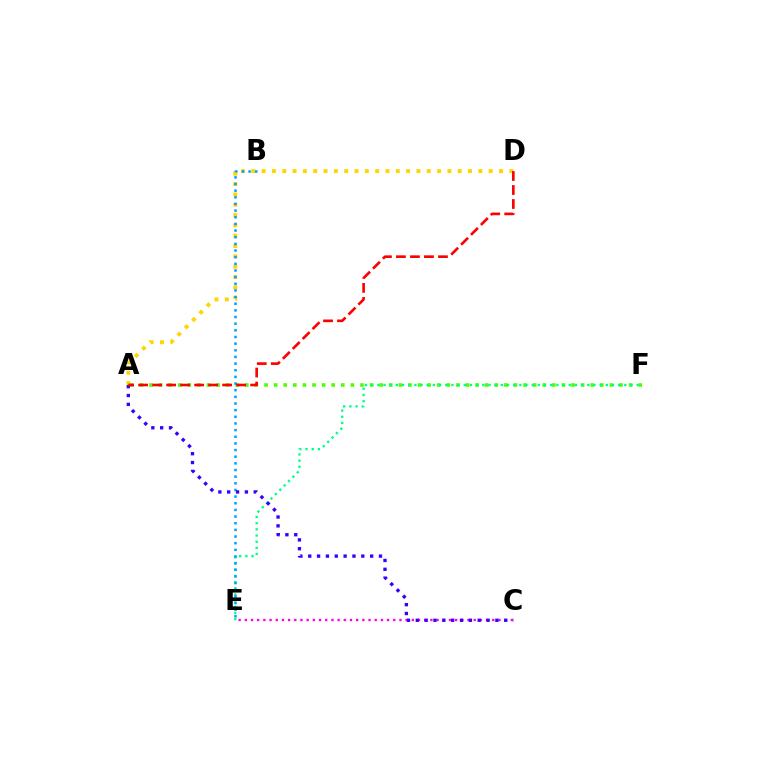{('C', 'E'): [{'color': '#ff00ed', 'line_style': 'dotted', 'thickness': 1.68}], ('A', 'D'): [{'color': '#ffd500', 'line_style': 'dotted', 'thickness': 2.8}, {'color': '#ff0000', 'line_style': 'dashed', 'thickness': 1.9}], ('A', 'F'): [{'color': '#4fff00', 'line_style': 'dotted', 'thickness': 2.61}], ('E', 'F'): [{'color': '#00ff86', 'line_style': 'dotted', 'thickness': 1.68}], ('B', 'E'): [{'color': '#009eff', 'line_style': 'dotted', 'thickness': 1.81}], ('A', 'C'): [{'color': '#3700ff', 'line_style': 'dotted', 'thickness': 2.4}]}